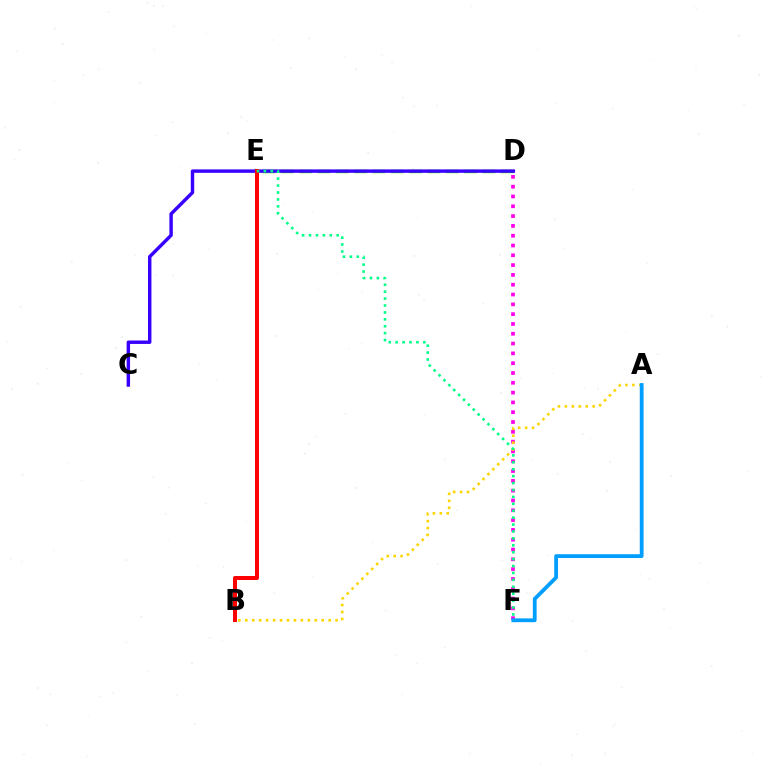{('D', 'E'): [{'color': '#4fff00', 'line_style': 'dashed', 'thickness': 2.49}], ('D', 'F'): [{'color': '#ff00ed', 'line_style': 'dotted', 'thickness': 2.66}], ('C', 'D'): [{'color': '#3700ff', 'line_style': 'solid', 'thickness': 2.47}], ('B', 'E'): [{'color': '#ff0000', 'line_style': 'solid', 'thickness': 2.89}], ('A', 'B'): [{'color': '#ffd500', 'line_style': 'dotted', 'thickness': 1.89}], ('A', 'F'): [{'color': '#009eff', 'line_style': 'solid', 'thickness': 2.73}], ('E', 'F'): [{'color': '#00ff86', 'line_style': 'dotted', 'thickness': 1.88}]}